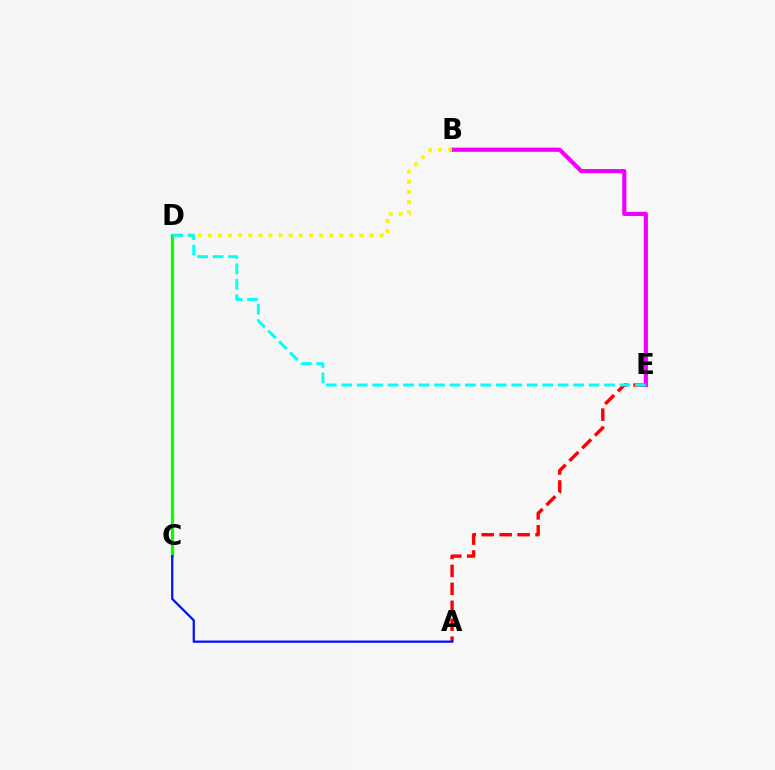{('A', 'E'): [{'color': '#ff0000', 'line_style': 'dashed', 'thickness': 2.44}], ('C', 'D'): [{'color': '#08ff00', 'line_style': 'solid', 'thickness': 2.33}], ('B', 'E'): [{'color': '#ee00ff', 'line_style': 'solid', 'thickness': 3.0}], ('B', 'D'): [{'color': '#fcf500', 'line_style': 'dotted', 'thickness': 2.75}], ('A', 'C'): [{'color': '#0010ff', 'line_style': 'solid', 'thickness': 1.61}], ('D', 'E'): [{'color': '#00fff6', 'line_style': 'dashed', 'thickness': 2.1}]}